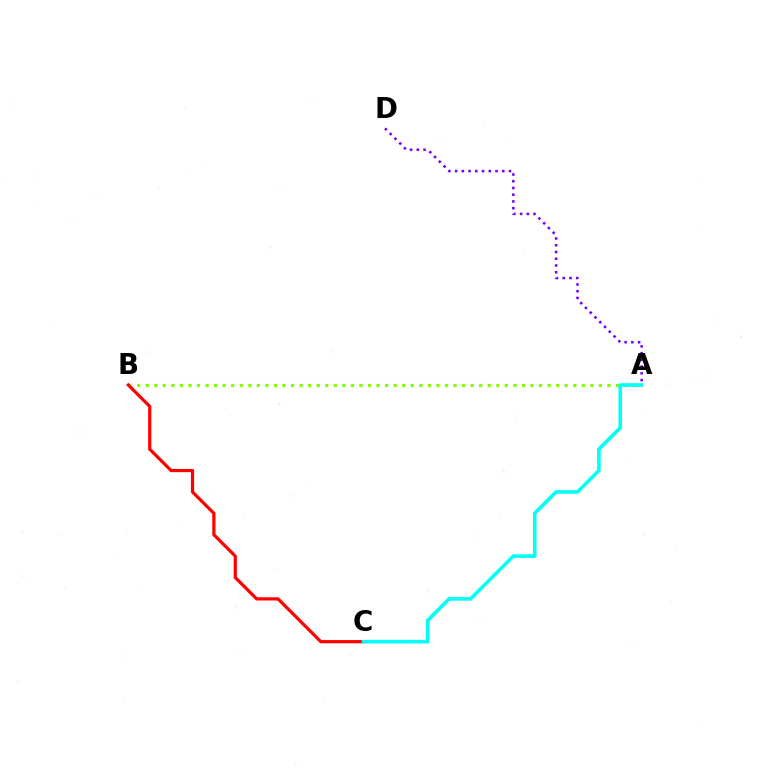{('A', 'B'): [{'color': '#84ff00', 'line_style': 'dotted', 'thickness': 2.32}], ('A', 'D'): [{'color': '#7200ff', 'line_style': 'dotted', 'thickness': 1.83}], ('B', 'C'): [{'color': '#ff0000', 'line_style': 'solid', 'thickness': 2.3}], ('A', 'C'): [{'color': '#00fff6', 'line_style': 'solid', 'thickness': 2.58}]}